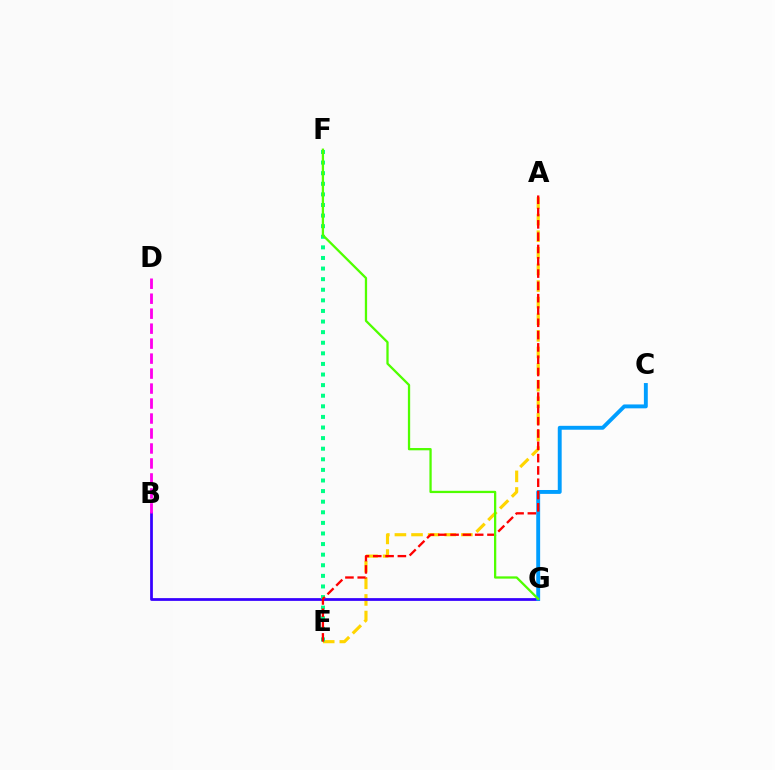{('A', 'E'): [{'color': '#ffd500', 'line_style': 'dashed', 'thickness': 2.26}, {'color': '#ff0000', 'line_style': 'dashed', 'thickness': 1.67}], ('B', 'G'): [{'color': '#3700ff', 'line_style': 'solid', 'thickness': 1.99}], ('E', 'F'): [{'color': '#00ff86', 'line_style': 'dotted', 'thickness': 2.88}], ('B', 'D'): [{'color': '#ff00ed', 'line_style': 'dashed', 'thickness': 2.03}], ('C', 'G'): [{'color': '#009eff', 'line_style': 'solid', 'thickness': 2.81}], ('F', 'G'): [{'color': '#4fff00', 'line_style': 'solid', 'thickness': 1.64}]}